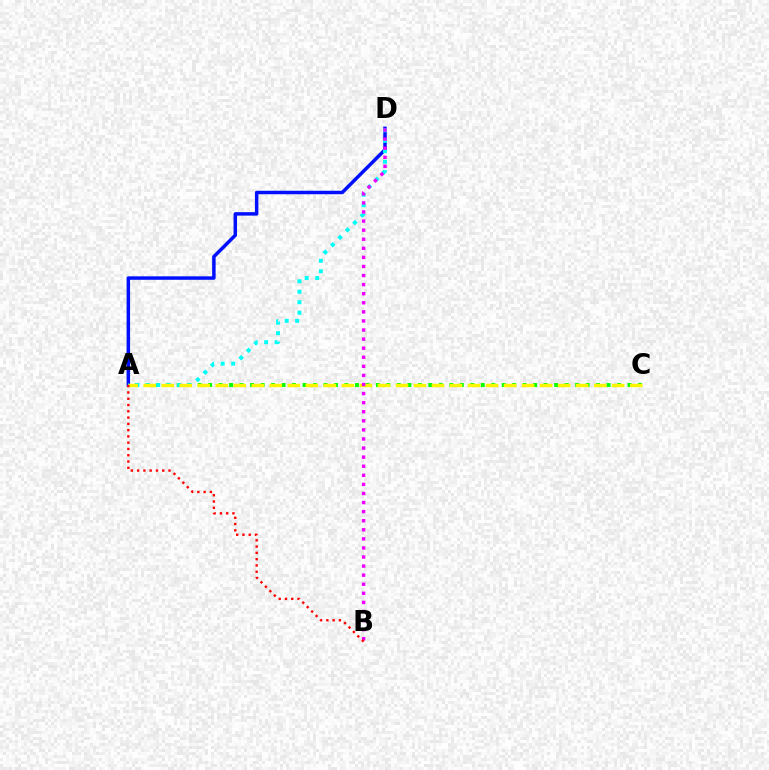{('A', 'D'): [{'color': '#0010ff', 'line_style': 'solid', 'thickness': 2.5}, {'color': '#00fff6', 'line_style': 'dotted', 'thickness': 2.84}], ('A', 'C'): [{'color': '#08ff00', 'line_style': 'dotted', 'thickness': 2.85}, {'color': '#fcf500', 'line_style': 'dashed', 'thickness': 2.45}], ('B', 'D'): [{'color': '#ee00ff', 'line_style': 'dotted', 'thickness': 2.47}], ('A', 'B'): [{'color': '#ff0000', 'line_style': 'dotted', 'thickness': 1.71}]}